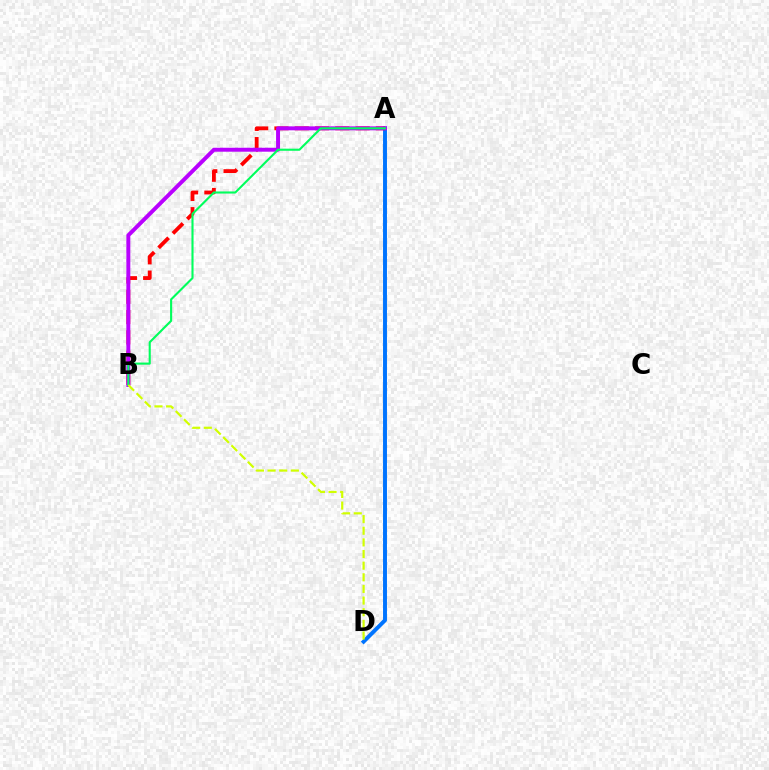{('A', 'D'): [{'color': '#0074ff', 'line_style': 'solid', 'thickness': 2.83}], ('A', 'B'): [{'color': '#ff0000', 'line_style': 'dashed', 'thickness': 2.76}, {'color': '#b900ff', 'line_style': 'solid', 'thickness': 2.84}, {'color': '#00ff5c', 'line_style': 'solid', 'thickness': 1.52}], ('B', 'D'): [{'color': '#d1ff00', 'line_style': 'dashed', 'thickness': 1.58}]}